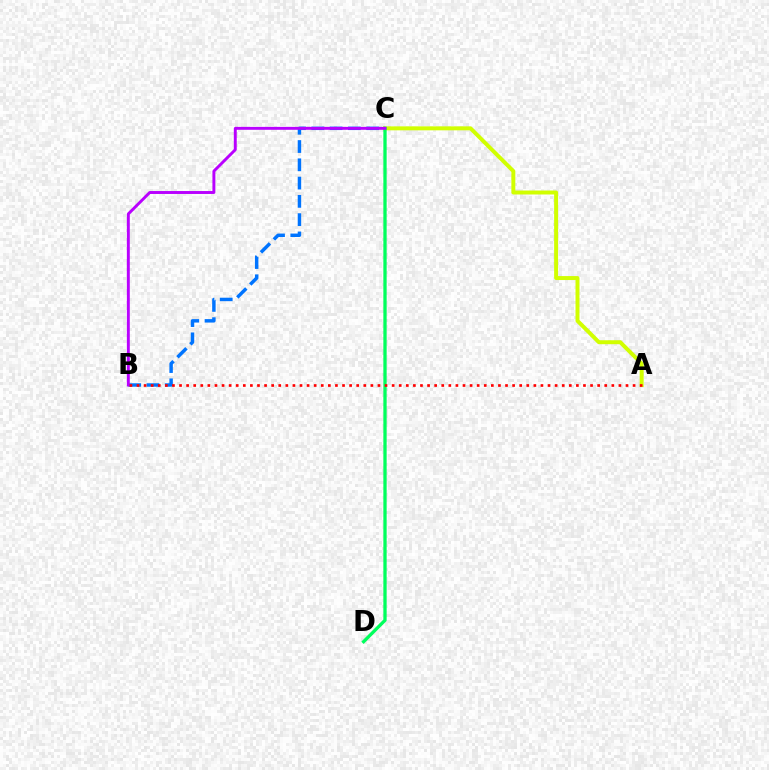{('A', 'C'): [{'color': '#d1ff00', 'line_style': 'solid', 'thickness': 2.86}], ('B', 'C'): [{'color': '#0074ff', 'line_style': 'dashed', 'thickness': 2.48}, {'color': '#b900ff', 'line_style': 'solid', 'thickness': 2.11}], ('C', 'D'): [{'color': '#00ff5c', 'line_style': 'solid', 'thickness': 2.37}], ('A', 'B'): [{'color': '#ff0000', 'line_style': 'dotted', 'thickness': 1.93}]}